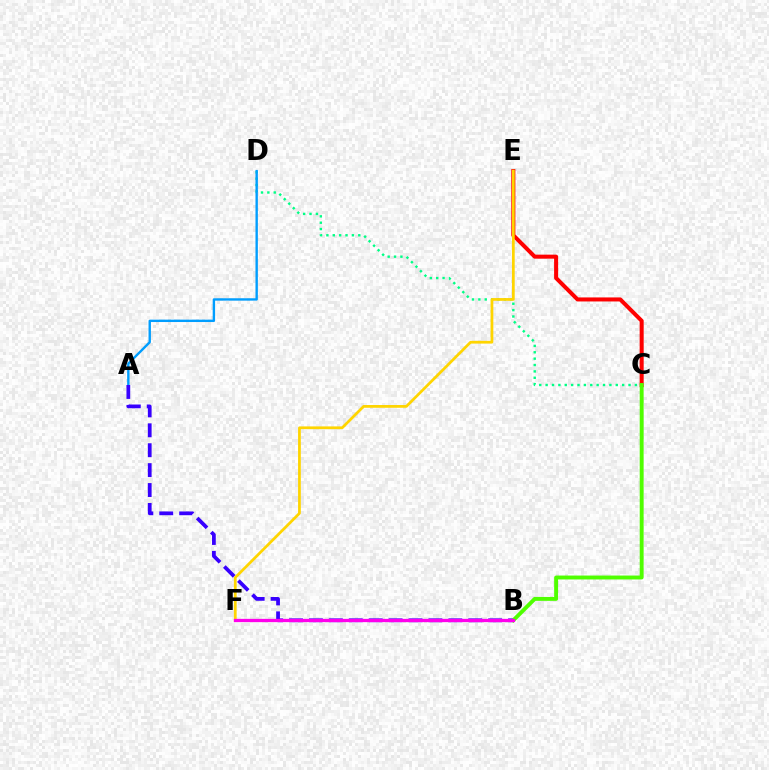{('C', 'D'): [{'color': '#00ff86', 'line_style': 'dotted', 'thickness': 1.73}], ('A', 'D'): [{'color': '#009eff', 'line_style': 'solid', 'thickness': 1.72}], ('C', 'E'): [{'color': '#ff0000', 'line_style': 'solid', 'thickness': 2.9}], ('A', 'B'): [{'color': '#3700ff', 'line_style': 'dashed', 'thickness': 2.71}], ('E', 'F'): [{'color': '#ffd500', 'line_style': 'solid', 'thickness': 1.98}], ('B', 'C'): [{'color': '#4fff00', 'line_style': 'solid', 'thickness': 2.81}], ('B', 'F'): [{'color': '#ff00ed', 'line_style': 'solid', 'thickness': 2.37}]}